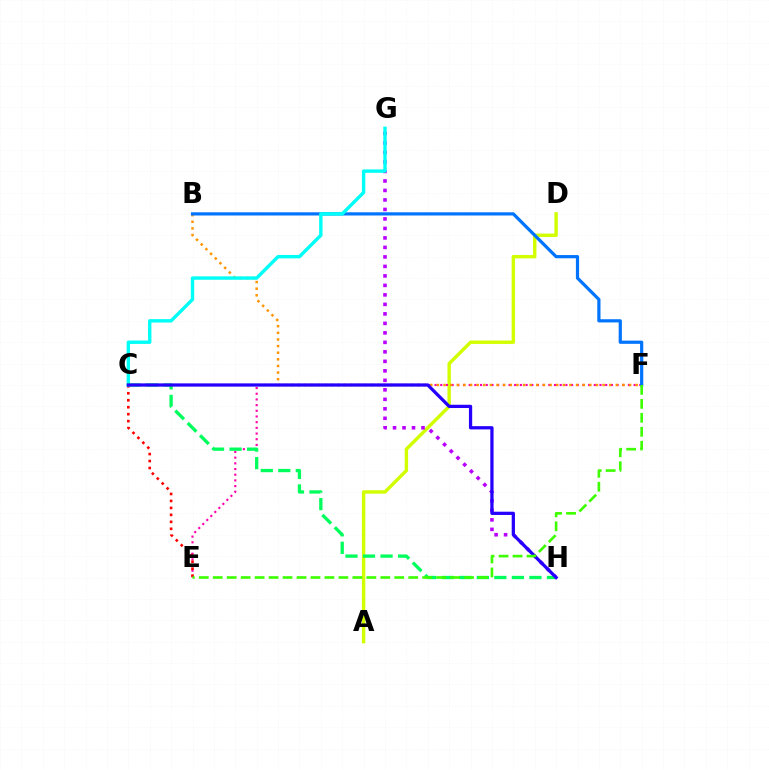{('A', 'D'): [{'color': '#d1ff00', 'line_style': 'solid', 'thickness': 2.45}], ('E', 'F'): [{'color': '#ff00ac', 'line_style': 'dotted', 'thickness': 1.55}, {'color': '#3dff00', 'line_style': 'dashed', 'thickness': 1.9}], ('C', 'E'): [{'color': '#ff0000', 'line_style': 'dotted', 'thickness': 1.89}], ('B', 'F'): [{'color': '#ff9400', 'line_style': 'dotted', 'thickness': 1.8}, {'color': '#0074ff', 'line_style': 'solid', 'thickness': 2.3}], ('G', 'H'): [{'color': '#b900ff', 'line_style': 'dotted', 'thickness': 2.58}], ('C', 'G'): [{'color': '#00fff6', 'line_style': 'solid', 'thickness': 2.45}], ('C', 'H'): [{'color': '#00ff5c', 'line_style': 'dashed', 'thickness': 2.38}, {'color': '#2500ff', 'line_style': 'solid', 'thickness': 2.34}]}